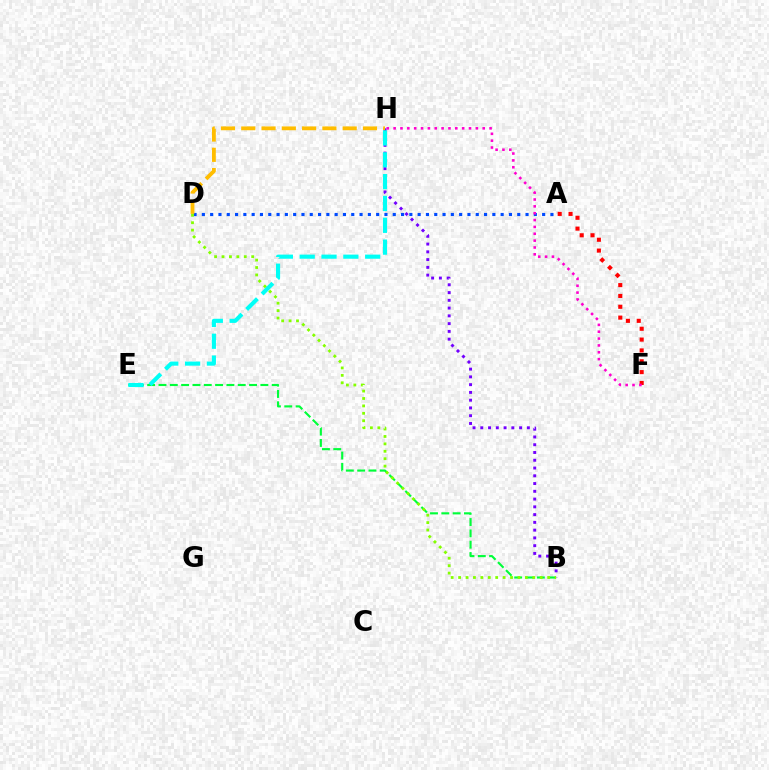{('B', 'E'): [{'color': '#00ff39', 'line_style': 'dashed', 'thickness': 1.54}], ('B', 'H'): [{'color': '#7200ff', 'line_style': 'dotted', 'thickness': 2.11}], ('A', 'D'): [{'color': '#004bff', 'line_style': 'dotted', 'thickness': 2.25}], ('A', 'F'): [{'color': '#ff0000', 'line_style': 'dotted', 'thickness': 2.95}], ('D', 'H'): [{'color': '#ffbd00', 'line_style': 'dashed', 'thickness': 2.76}], ('B', 'D'): [{'color': '#84ff00', 'line_style': 'dotted', 'thickness': 2.02}], ('F', 'H'): [{'color': '#ff00cf', 'line_style': 'dotted', 'thickness': 1.86}], ('E', 'H'): [{'color': '#00fff6', 'line_style': 'dashed', 'thickness': 2.97}]}